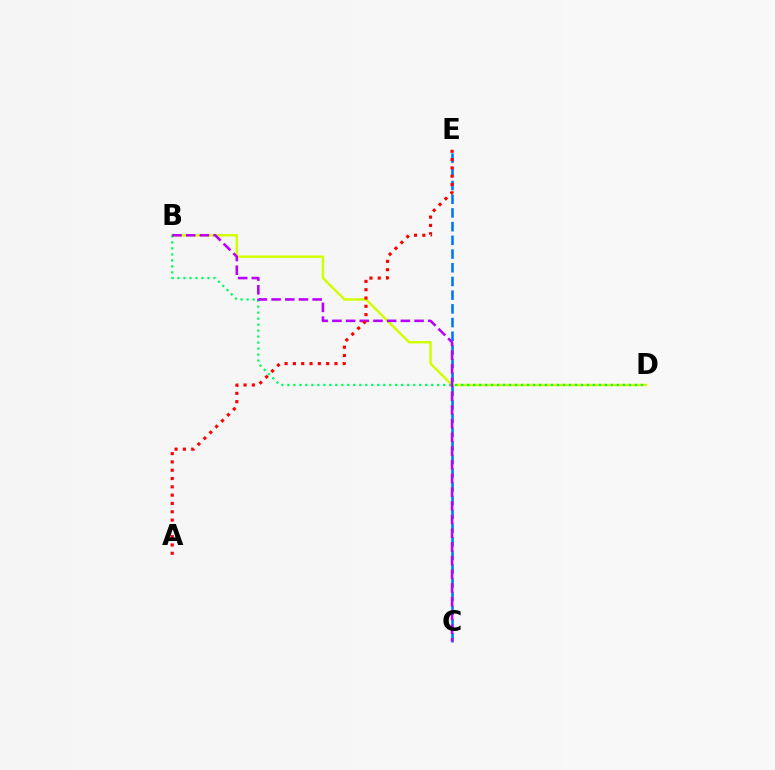{('B', 'D'): [{'color': '#d1ff00', 'line_style': 'solid', 'thickness': 1.76}, {'color': '#00ff5c', 'line_style': 'dotted', 'thickness': 1.63}], ('C', 'E'): [{'color': '#0074ff', 'line_style': 'dashed', 'thickness': 1.86}], ('B', 'C'): [{'color': '#b900ff', 'line_style': 'dashed', 'thickness': 1.86}], ('A', 'E'): [{'color': '#ff0000', 'line_style': 'dotted', 'thickness': 2.26}]}